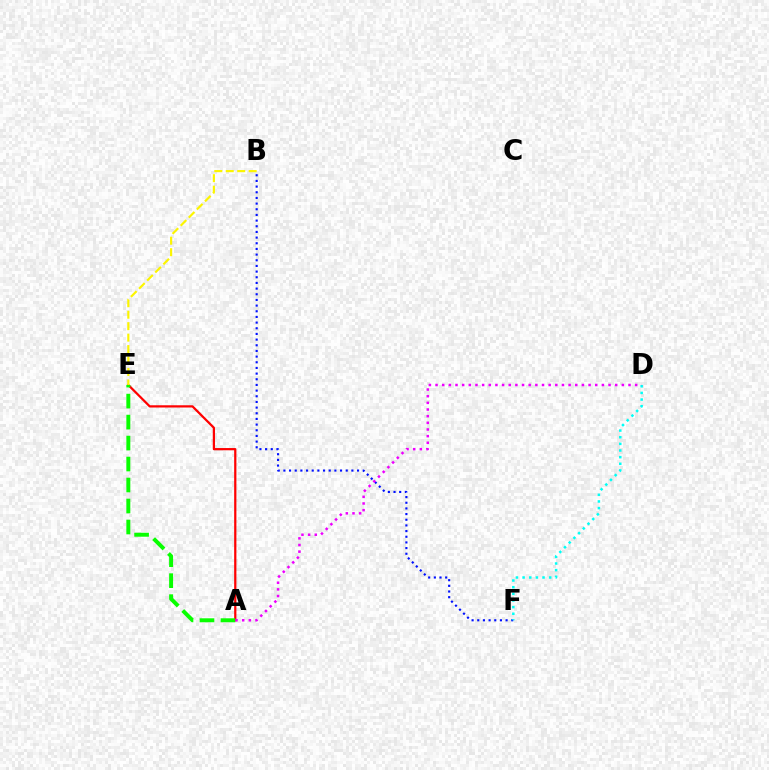{('A', 'E'): [{'color': '#ff0000', 'line_style': 'solid', 'thickness': 1.61}, {'color': '#08ff00', 'line_style': 'dashed', 'thickness': 2.85}], ('B', 'F'): [{'color': '#0010ff', 'line_style': 'dotted', 'thickness': 1.54}], ('D', 'F'): [{'color': '#00fff6', 'line_style': 'dotted', 'thickness': 1.81}], ('B', 'E'): [{'color': '#fcf500', 'line_style': 'dashed', 'thickness': 1.56}], ('A', 'D'): [{'color': '#ee00ff', 'line_style': 'dotted', 'thickness': 1.81}]}